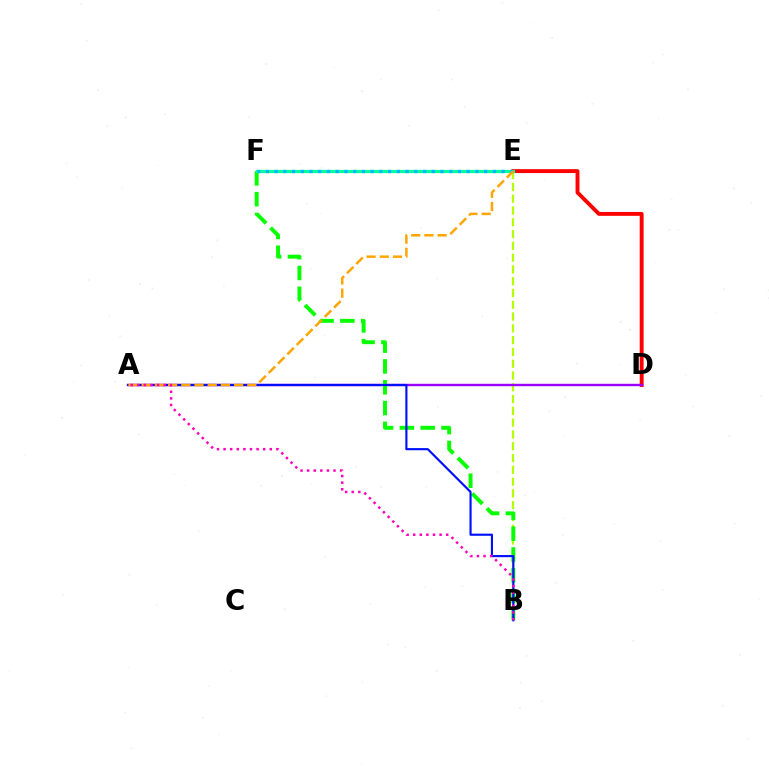{('D', 'E'): [{'color': '#ff0000', 'line_style': 'solid', 'thickness': 2.8}], ('B', 'E'): [{'color': '#b3ff00', 'line_style': 'dashed', 'thickness': 1.6}], ('A', 'D'): [{'color': '#9b00ff', 'line_style': 'solid', 'thickness': 1.75}], ('B', 'F'): [{'color': '#08ff00', 'line_style': 'dashed', 'thickness': 2.83}], ('E', 'F'): [{'color': '#00ff9d', 'line_style': 'solid', 'thickness': 2.31}, {'color': '#00b5ff', 'line_style': 'dotted', 'thickness': 2.37}], ('A', 'B'): [{'color': '#0010ff', 'line_style': 'solid', 'thickness': 1.55}, {'color': '#ff00bd', 'line_style': 'dotted', 'thickness': 1.79}], ('A', 'E'): [{'color': '#ffa500', 'line_style': 'dashed', 'thickness': 1.79}]}